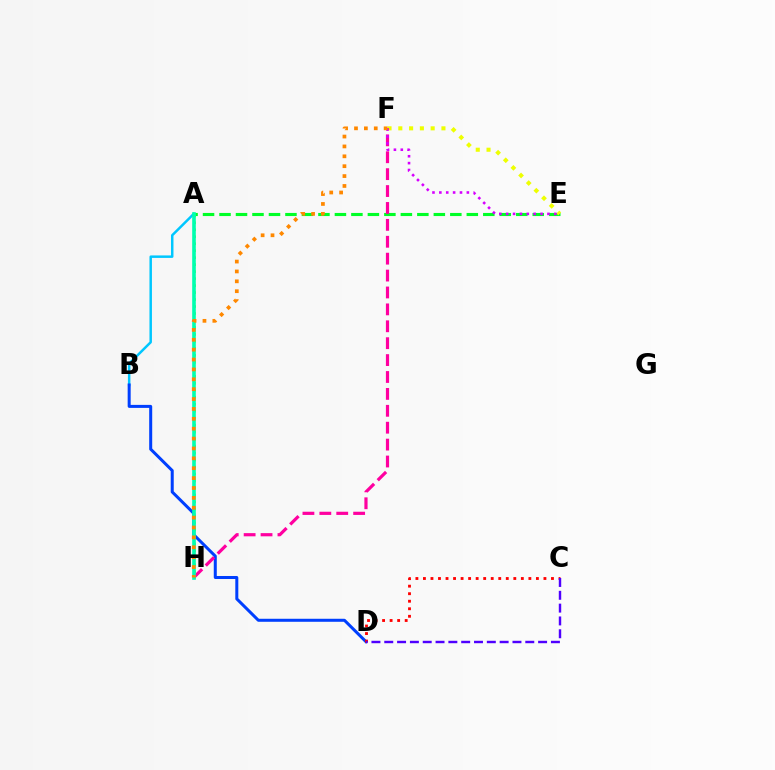{('A', 'E'): [{'color': '#00ff27', 'line_style': 'dashed', 'thickness': 2.24}], ('A', 'B'): [{'color': '#00c7ff', 'line_style': 'solid', 'thickness': 1.79}], ('B', 'D'): [{'color': '#003fff', 'line_style': 'solid', 'thickness': 2.17}], ('A', 'H'): [{'color': '#66ff00', 'line_style': 'dotted', 'thickness': 1.9}, {'color': '#00ffaf', 'line_style': 'solid', 'thickness': 2.62}], ('E', 'F'): [{'color': '#eeff00', 'line_style': 'dotted', 'thickness': 2.93}, {'color': '#d600ff', 'line_style': 'dotted', 'thickness': 1.87}], ('F', 'H'): [{'color': '#ff00a0', 'line_style': 'dashed', 'thickness': 2.3}, {'color': '#ff8800', 'line_style': 'dotted', 'thickness': 2.68}], ('C', 'D'): [{'color': '#ff0000', 'line_style': 'dotted', 'thickness': 2.05}, {'color': '#4f00ff', 'line_style': 'dashed', 'thickness': 1.74}]}